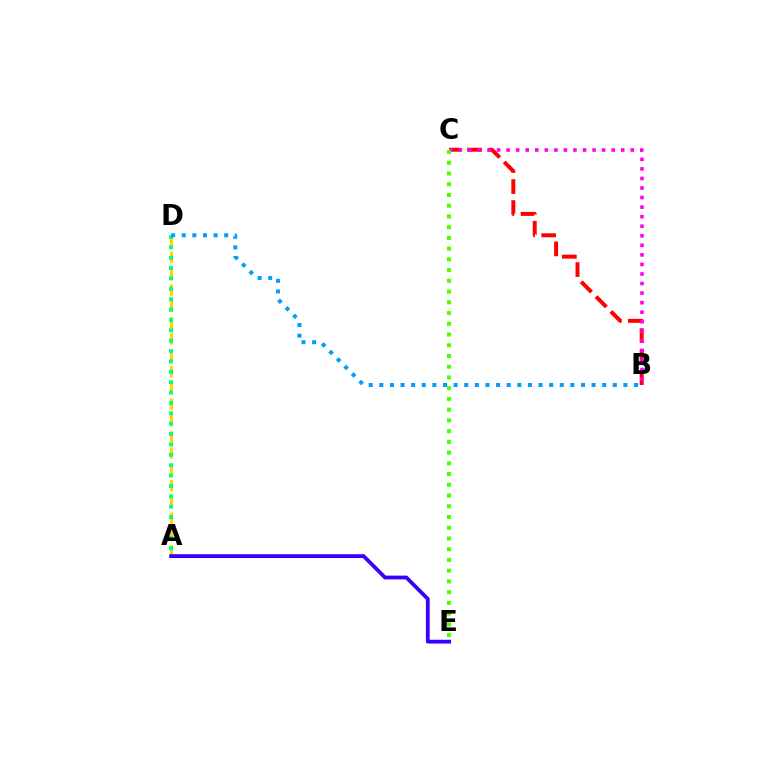{('B', 'C'): [{'color': '#ff0000', 'line_style': 'dashed', 'thickness': 2.86}, {'color': '#ff00ed', 'line_style': 'dotted', 'thickness': 2.59}], ('A', 'D'): [{'color': '#ffd500', 'line_style': 'dashed', 'thickness': 2.21}, {'color': '#00ff86', 'line_style': 'dotted', 'thickness': 2.82}], ('C', 'E'): [{'color': '#4fff00', 'line_style': 'dotted', 'thickness': 2.92}], ('B', 'D'): [{'color': '#009eff', 'line_style': 'dotted', 'thickness': 2.88}], ('A', 'E'): [{'color': '#3700ff', 'line_style': 'solid', 'thickness': 2.73}]}